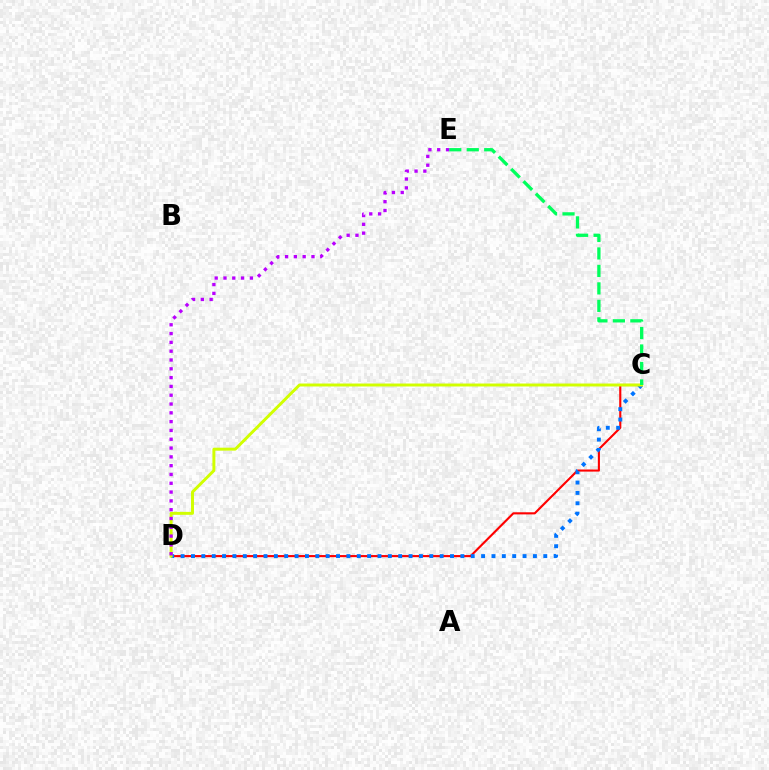{('C', 'D'): [{'color': '#ff0000', 'line_style': 'solid', 'thickness': 1.52}, {'color': '#0074ff', 'line_style': 'dotted', 'thickness': 2.82}, {'color': '#d1ff00', 'line_style': 'solid', 'thickness': 2.13}], ('C', 'E'): [{'color': '#00ff5c', 'line_style': 'dashed', 'thickness': 2.37}], ('D', 'E'): [{'color': '#b900ff', 'line_style': 'dotted', 'thickness': 2.39}]}